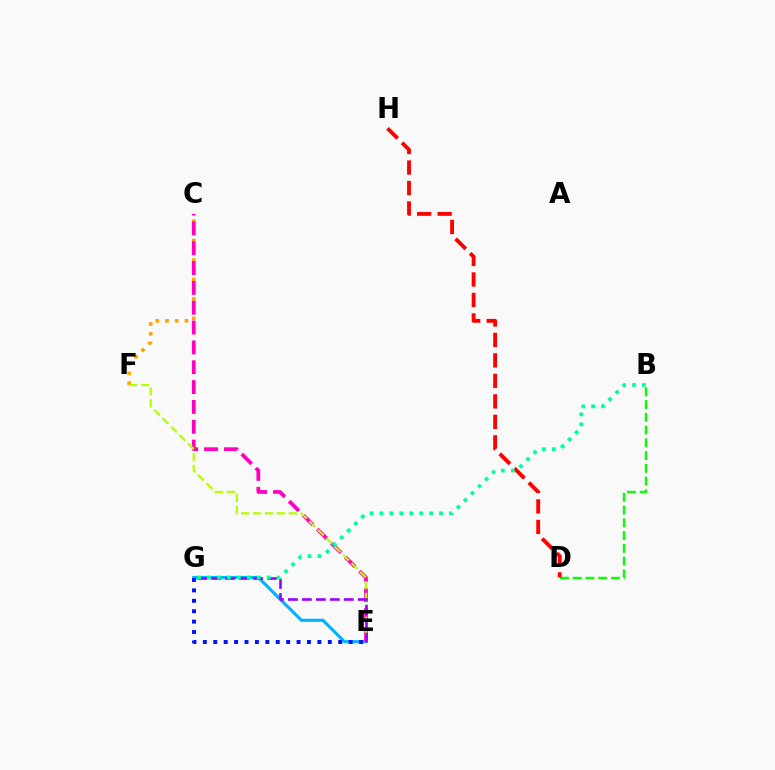{('C', 'F'): [{'color': '#ffa500', 'line_style': 'dotted', 'thickness': 2.64}], ('E', 'G'): [{'color': '#00b5ff', 'line_style': 'solid', 'thickness': 2.26}, {'color': '#0010ff', 'line_style': 'dotted', 'thickness': 2.83}, {'color': '#9b00ff', 'line_style': 'dashed', 'thickness': 1.9}], ('C', 'E'): [{'color': '#ff00bd', 'line_style': 'dashed', 'thickness': 2.69}], ('E', 'F'): [{'color': '#b3ff00', 'line_style': 'dashed', 'thickness': 1.62}], ('B', 'D'): [{'color': '#08ff00', 'line_style': 'dashed', 'thickness': 1.73}], ('D', 'H'): [{'color': '#ff0000', 'line_style': 'dashed', 'thickness': 2.78}], ('B', 'G'): [{'color': '#00ff9d', 'line_style': 'dotted', 'thickness': 2.7}]}